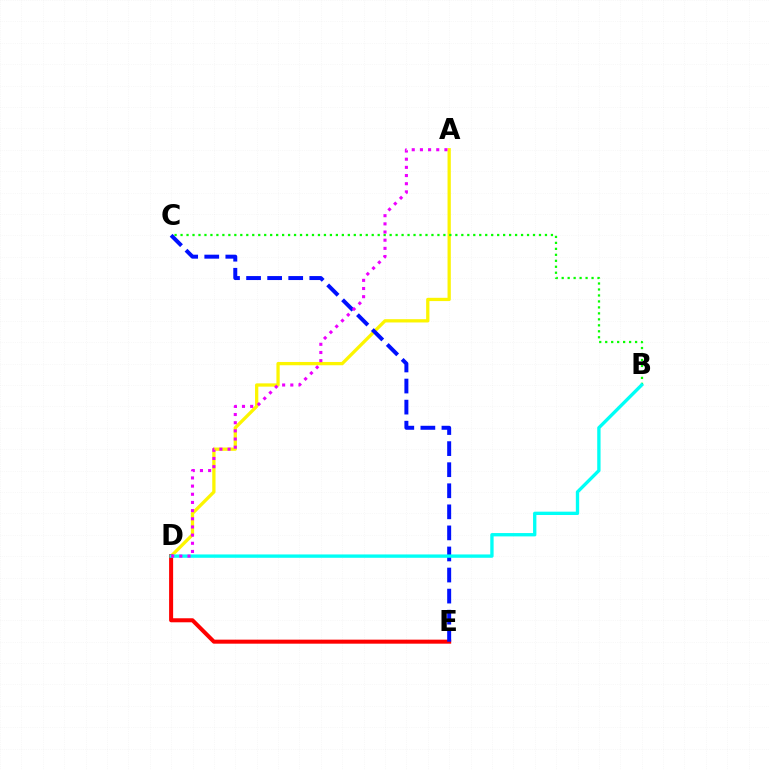{('A', 'D'): [{'color': '#fcf500', 'line_style': 'solid', 'thickness': 2.36}, {'color': '#ee00ff', 'line_style': 'dotted', 'thickness': 2.22}], ('B', 'C'): [{'color': '#08ff00', 'line_style': 'dotted', 'thickness': 1.62}], ('D', 'E'): [{'color': '#ff0000', 'line_style': 'solid', 'thickness': 2.9}], ('C', 'E'): [{'color': '#0010ff', 'line_style': 'dashed', 'thickness': 2.86}], ('B', 'D'): [{'color': '#00fff6', 'line_style': 'solid', 'thickness': 2.4}]}